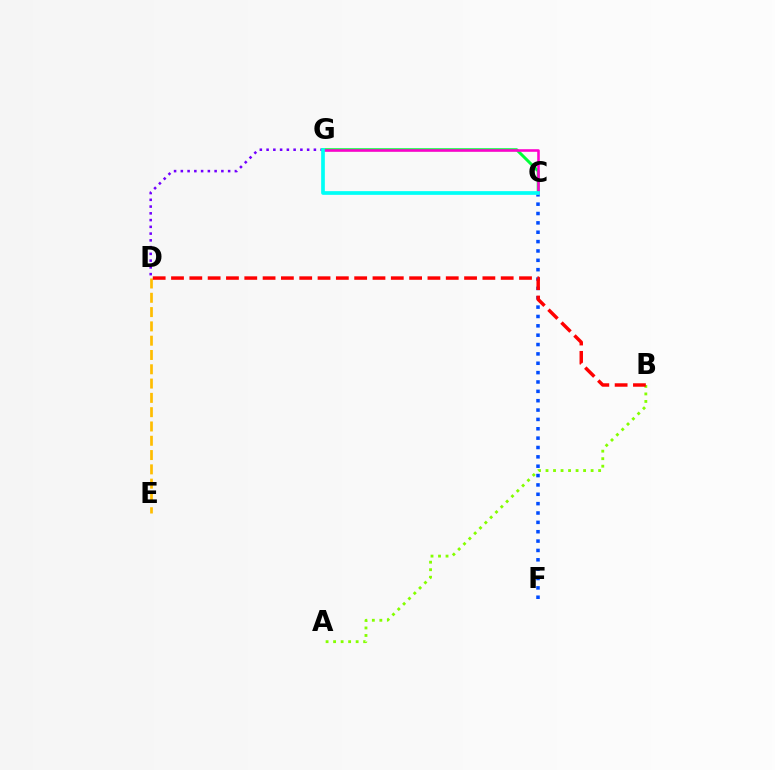{('D', 'G'): [{'color': '#7200ff', 'line_style': 'dotted', 'thickness': 1.84}], ('D', 'E'): [{'color': '#ffbd00', 'line_style': 'dashed', 'thickness': 1.94}], ('C', 'F'): [{'color': '#004bff', 'line_style': 'dotted', 'thickness': 2.54}], ('A', 'B'): [{'color': '#84ff00', 'line_style': 'dotted', 'thickness': 2.04}], ('C', 'G'): [{'color': '#00ff39', 'line_style': 'solid', 'thickness': 2.14}, {'color': '#ff00cf', 'line_style': 'solid', 'thickness': 1.85}, {'color': '#00fff6', 'line_style': 'solid', 'thickness': 2.65}], ('B', 'D'): [{'color': '#ff0000', 'line_style': 'dashed', 'thickness': 2.49}]}